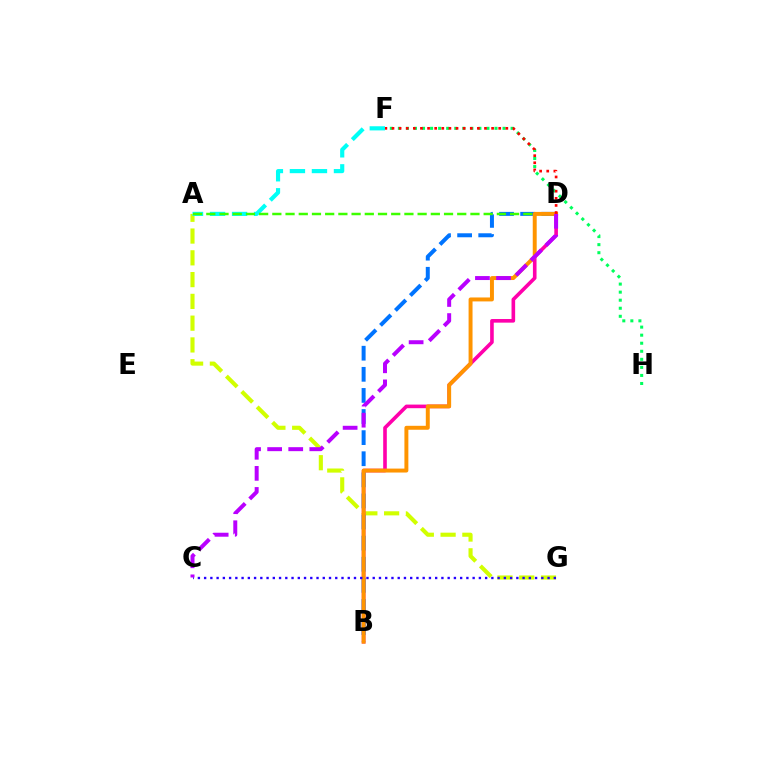{('A', 'G'): [{'color': '#d1ff00', 'line_style': 'dashed', 'thickness': 2.96}], ('B', 'D'): [{'color': '#ff00ac', 'line_style': 'solid', 'thickness': 2.6}, {'color': '#0074ff', 'line_style': 'dashed', 'thickness': 2.87}, {'color': '#ff9400', 'line_style': 'solid', 'thickness': 2.84}], ('A', 'F'): [{'color': '#00fff6', 'line_style': 'dashed', 'thickness': 2.99}], ('A', 'D'): [{'color': '#3dff00', 'line_style': 'dashed', 'thickness': 1.79}], ('F', 'H'): [{'color': '#00ff5c', 'line_style': 'dotted', 'thickness': 2.19}], ('C', 'G'): [{'color': '#2500ff', 'line_style': 'dotted', 'thickness': 1.7}], ('C', 'D'): [{'color': '#b900ff', 'line_style': 'dashed', 'thickness': 2.86}], ('D', 'F'): [{'color': '#ff0000', 'line_style': 'dotted', 'thickness': 1.93}]}